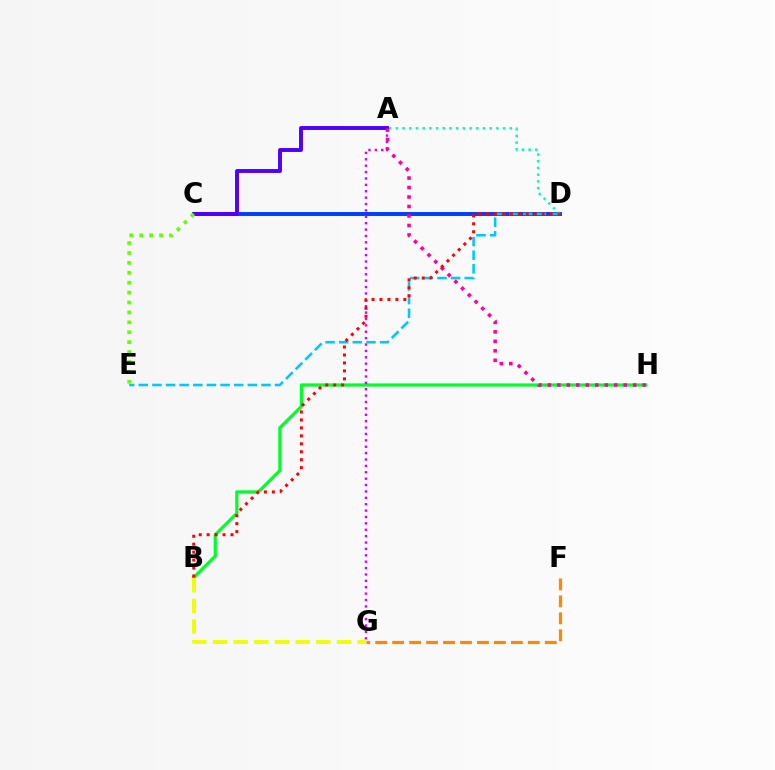{('B', 'H'): [{'color': '#00ff27', 'line_style': 'solid', 'thickness': 2.3}], ('C', 'D'): [{'color': '#003fff', 'line_style': 'solid', 'thickness': 2.84}], ('A', 'G'): [{'color': '#d600ff', 'line_style': 'dotted', 'thickness': 1.74}], ('F', 'G'): [{'color': '#ff8800', 'line_style': 'dashed', 'thickness': 2.3}], ('D', 'E'): [{'color': '#00c7ff', 'line_style': 'dashed', 'thickness': 1.85}], ('A', 'D'): [{'color': '#00ffaf', 'line_style': 'dotted', 'thickness': 1.82}], ('A', 'C'): [{'color': '#4f00ff', 'line_style': 'solid', 'thickness': 2.83}], ('B', 'G'): [{'color': '#eeff00', 'line_style': 'dashed', 'thickness': 2.81}], ('A', 'H'): [{'color': '#ff00a0', 'line_style': 'dotted', 'thickness': 2.58}], ('B', 'D'): [{'color': '#ff0000', 'line_style': 'dotted', 'thickness': 2.16}], ('C', 'E'): [{'color': '#66ff00', 'line_style': 'dotted', 'thickness': 2.69}]}